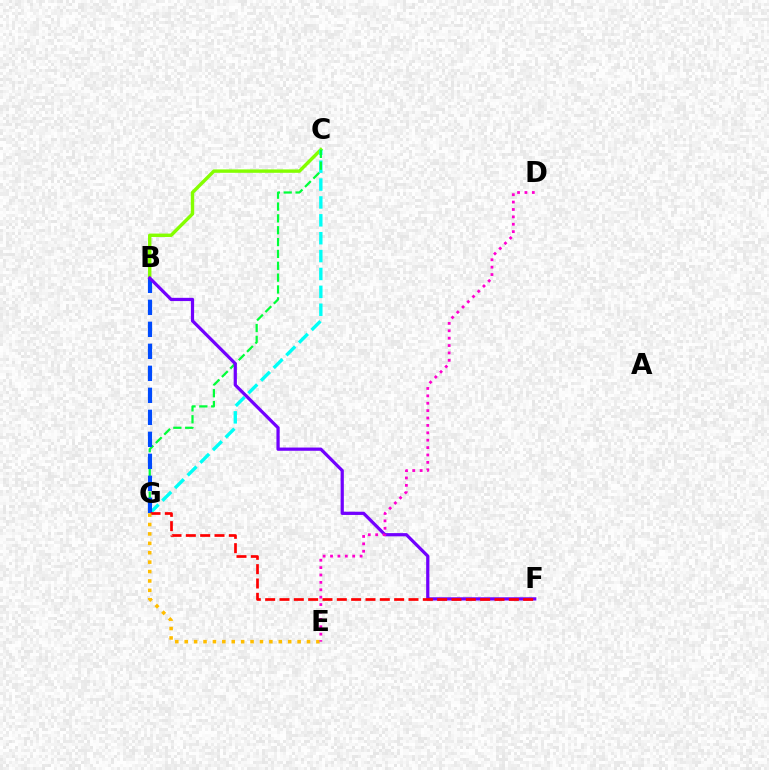{('B', 'C'): [{'color': '#84ff00', 'line_style': 'solid', 'thickness': 2.45}], ('C', 'G'): [{'color': '#00fff6', 'line_style': 'dashed', 'thickness': 2.43}, {'color': '#00ff39', 'line_style': 'dashed', 'thickness': 1.61}], ('B', 'G'): [{'color': '#004bff', 'line_style': 'dashed', 'thickness': 2.99}], ('B', 'F'): [{'color': '#7200ff', 'line_style': 'solid', 'thickness': 2.32}], ('F', 'G'): [{'color': '#ff0000', 'line_style': 'dashed', 'thickness': 1.95}], ('E', 'G'): [{'color': '#ffbd00', 'line_style': 'dotted', 'thickness': 2.56}], ('D', 'E'): [{'color': '#ff00cf', 'line_style': 'dotted', 'thickness': 2.01}]}